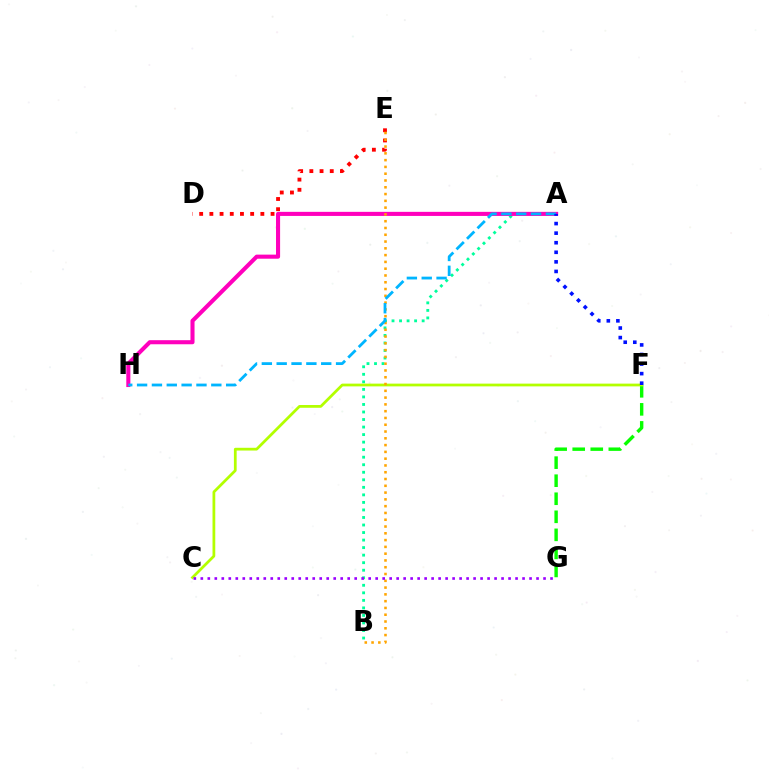{('D', 'E'): [{'color': '#ff0000', 'line_style': 'dotted', 'thickness': 2.77}], ('A', 'B'): [{'color': '#00ff9d', 'line_style': 'dotted', 'thickness': 2.05}], ('F', 'G'): [{'color': '#08ff00', 'line_style': 'dashed', 'thickness': 2.45}], ('A', 'H'): [{'color': '#ff00bd', 'line_style': 'solid', 'thickness': 2.94}, {'color': '#00b5ff', 'line_style': 'dashed', 'thickness': 2.02}], ('C', 'F'): [{'color': '#b3ff00', 'line_style': 'solid', 'thickness': 1.98}], ('B', 'E'): [{'color': '#ffa500', 'line_style': 'dotted', 'thickness': 1.84}], ('C', 'G'): [{'color': '#9b00ff', 'line_style': 'dotted', 'thickness': 1.9}], ('A', 'F'): [{'color': '#0010ff', 'line_style': 'dotted', 'thickness': 2.6}]}